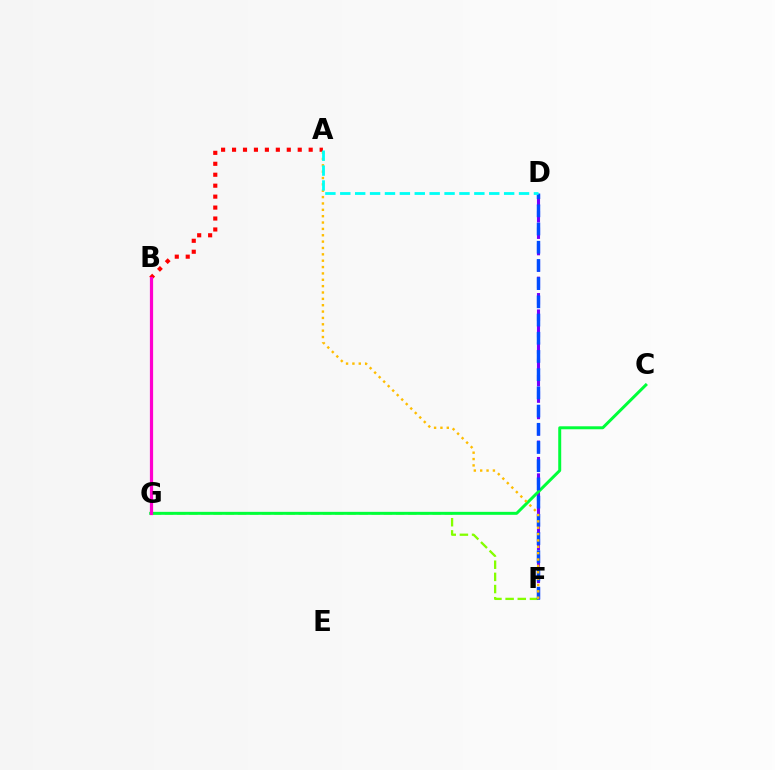{('D', 'F'): [{'color': '#7200ff', 'line_style': 'dashed', 'thickness': 2.23}, {'color': '#004bff', 'line_style': 'dashed', 'thickness': 2.47}], ('F', 'G'): [{'color': '#84ff00', 'line_style': 'dashed', 'thickness': 1.65}], ('C', 'G'): [{'color': '#00ff39', 'line_style': 'solid', 'thickness': 2.14}], ('A', 'B'): [{'color': '#ff0000', 'line_style': 'dotted', 'thickness': 2.97}], ('B', 'G'): [{'color': '#ff00cf', 'line_style': 'solid', 'thickness': 2.31}], ('A', 'F'): [{'color': '#ffbd00', 'line_style': 'dotted', 'thickness': 1.73}], ('A', 'D'): [{'color': '#00fff6', 'line_style': 'dashed', 'thickness': 2.02}]}